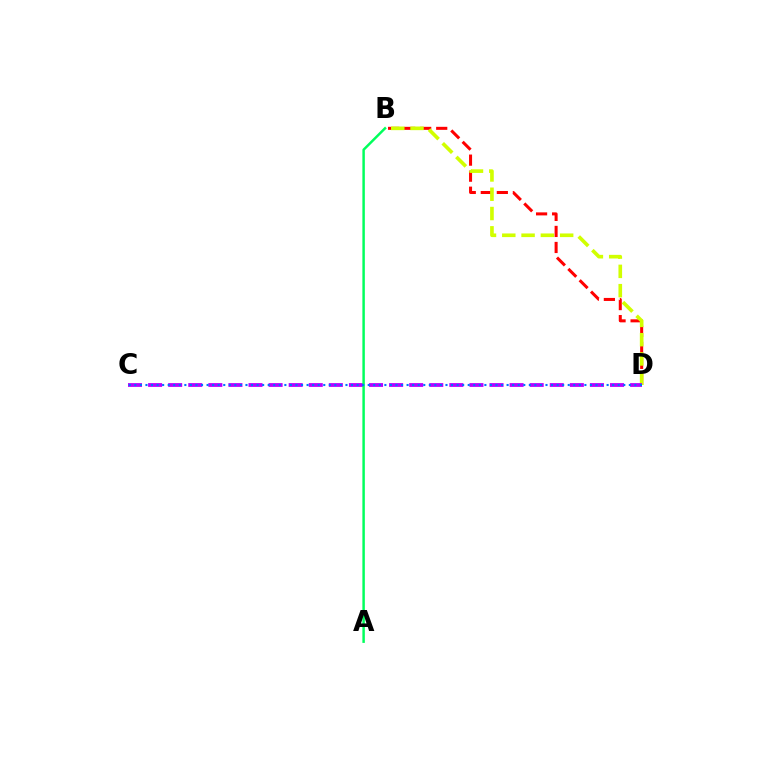{('B', 'D'): [{'color': '#ff0000', 'line_style': 'dashed', 'thickness': 2.18}, {'color': '#d1ff00', 'line_style': 'dashed', 'thickness': 2.62}], ('C', 'D'): [{'color': '#b900ff', 'line_style': 'dashed', 'thickness': 2.73}, {'color': '#0074ff', 'line_style': 'dotted', 'thickness': 1.51}], ('A', 'B'): [{'color': '#00ff5c', 'line_style': 'solid', 'thickness': 1.77}]}